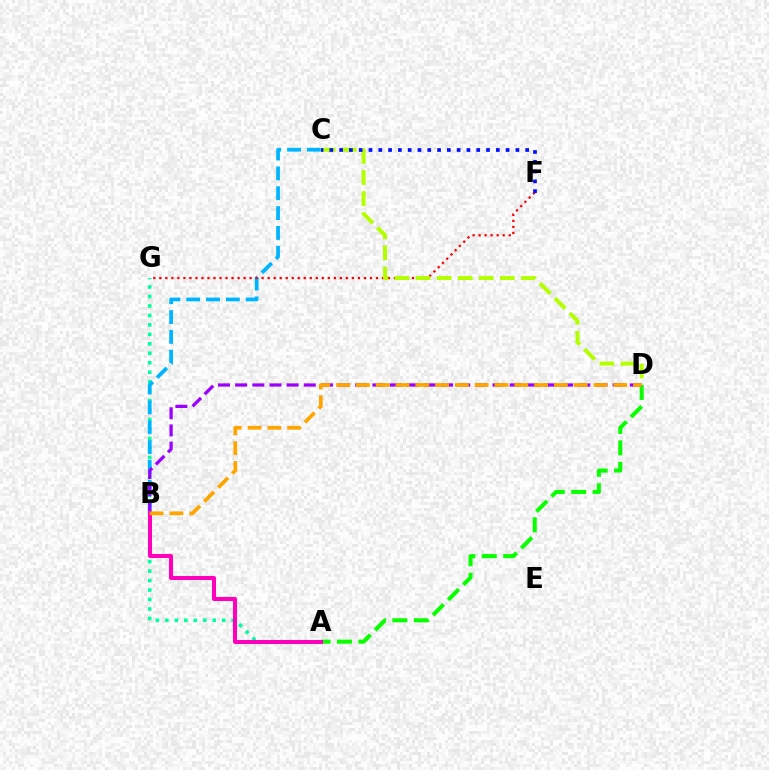{('A', 'D'): [{'color': '#08ff00', 'line_style': 'dashed', 'thickness': 2.91}], ('A', 'G'): [{'color': '#00ff9d', 'line_style': 'dotted', 'thickness': 2.57}], ('B', 'C'): [{'color': '#00b5ff', 'line_style': 'dashed', 'thickness': 2.7}], ('B', 'D'): [{'color': '#9b00ff', 'line_style': 'dashed', 'thickness': 2.33}, {'color': '#ffa500', 'line_style': 'dashed', 'thickness': 2.69}], ('F', 'G'): [{'color': '#ff0000', 'line_style': 'dotted', 'thickness': 1.63}], ('C', 'D'): [{'color': '#b3ff00', 'line_style': 'dashed', 'thickness': 2.86}], ('A', 'B'): [{'color': '#ff00bd', 'line_style': 'solid', 'thickness': 2.91}], ('C', 'F'): [{'color': '#0010ff', 'line_style': 'dotted', 'thickness': 2.66}]}